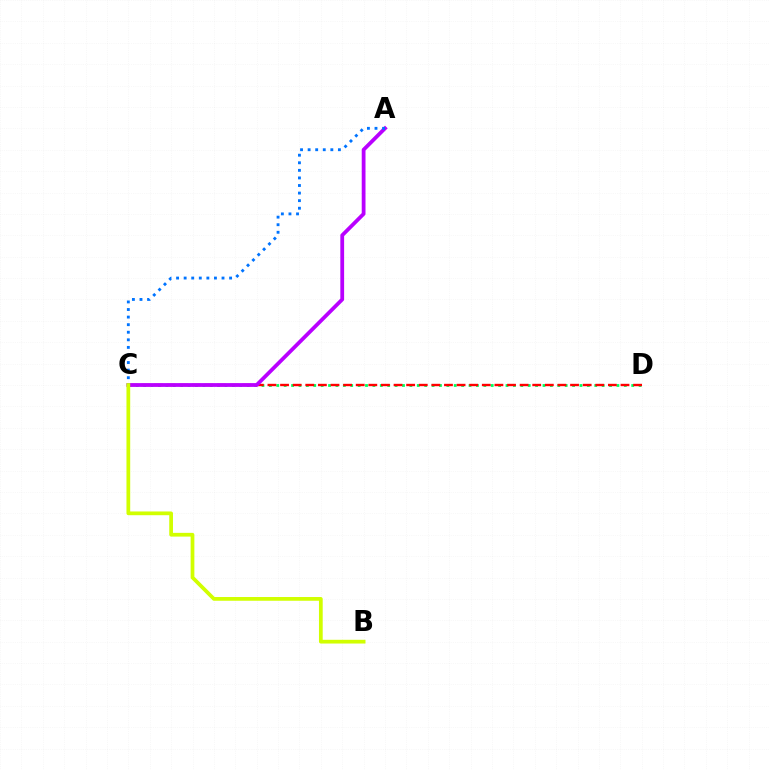{('C', 'D'): [{'color': '#00ff5c', 'line_style': 'dotted', 'thickness': 2.01}, {'color': '#ff0000', 'line_style': 'dashed', 'thickness': 1.71}], ('A', 'C'): [{'color': '#b900ff', 'line_style': 'solid', 'thickness': 2.72}, {'color': '#0074ff', 'line_style': 'dotted', 'thickness': 2.06}], ('B', 'C'): [{'color': '#d1ff00', 'line_style': 'solid', 'thickness': 2.69}]}